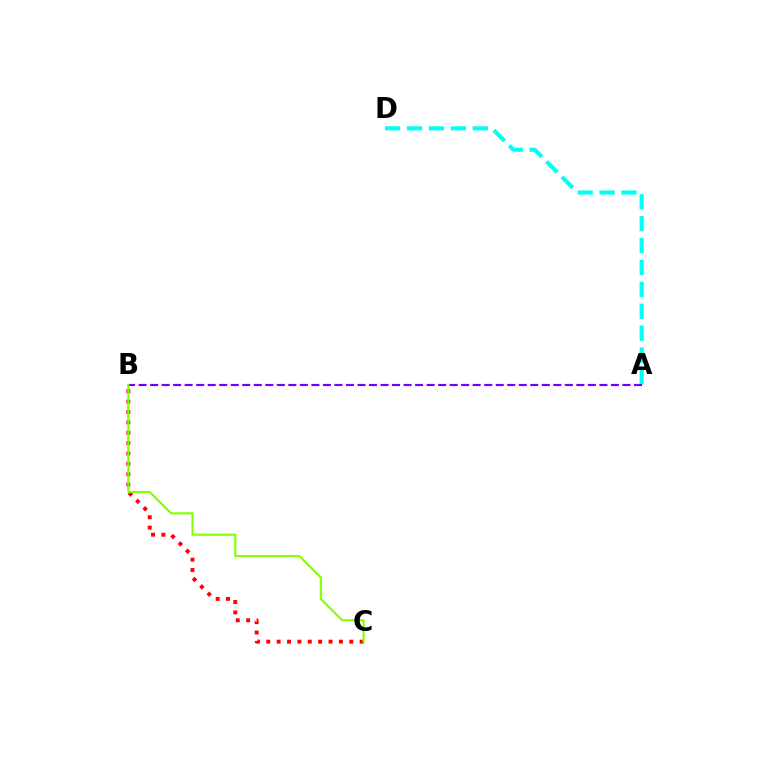{('B', 'C'): [{'color': '#ff0000', 'line_style': 'dotted', 'thickness': 2.82}, {'color': '#84ff00', 'line_style': 'solid', 'thickness': 1.55}], ('A', 'D'): [{'color': '#00fff6', 'line_style': 'dashed', 'thickness': 2.98}], ('A', 'B'): [{'color': '#7200ff', 'line_style': 'dashed', 'thickness': 1.57}]}